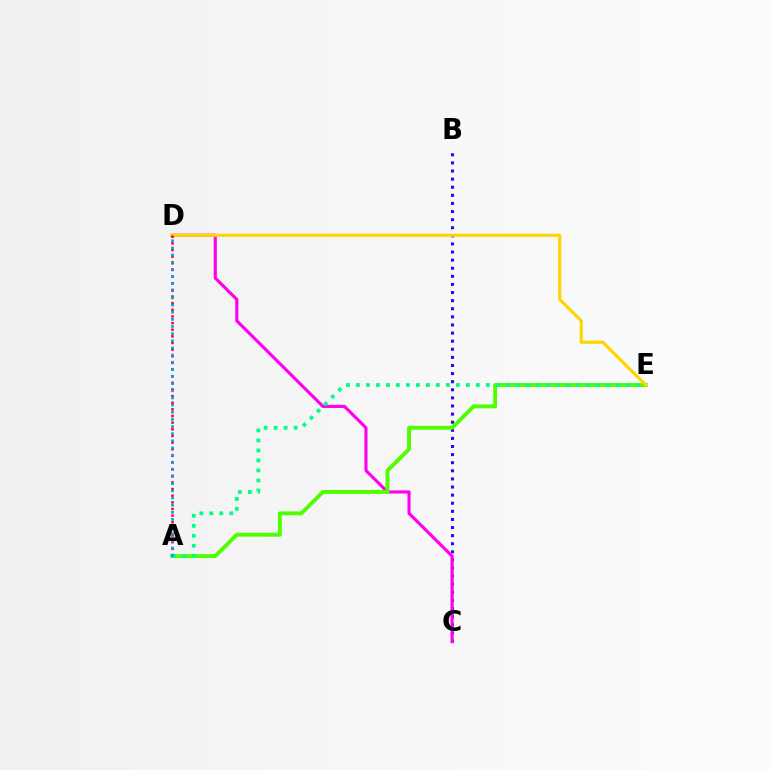{('B', 'C'): [{'color': '#3700ff', 'line_style': 'dotted', 'thickness': 2.2}], ('C', 'D'): [{'color': '#ff00ed', 'line_style': 'solid', 'thickness': 2.25}], ('A', 'E'): [{'color': '#4fff00', 'line_style': 'solid', 'thickness': 2.79}, {'color': '#00ff86', 'line_style': 'dotted', 'thickness': 2.72}], ('D', 'E'): [{'color': '#ffd500', 'line_style': 'solid', 'thickness': 2.26}], ('A', 'D'): [{'color': '#ff0000', 'line_style': 'dotted', 'thickness': 1.8}, {'color': '#009eff', 'line_style': 'dotted', 'thickness': 1.94}]}